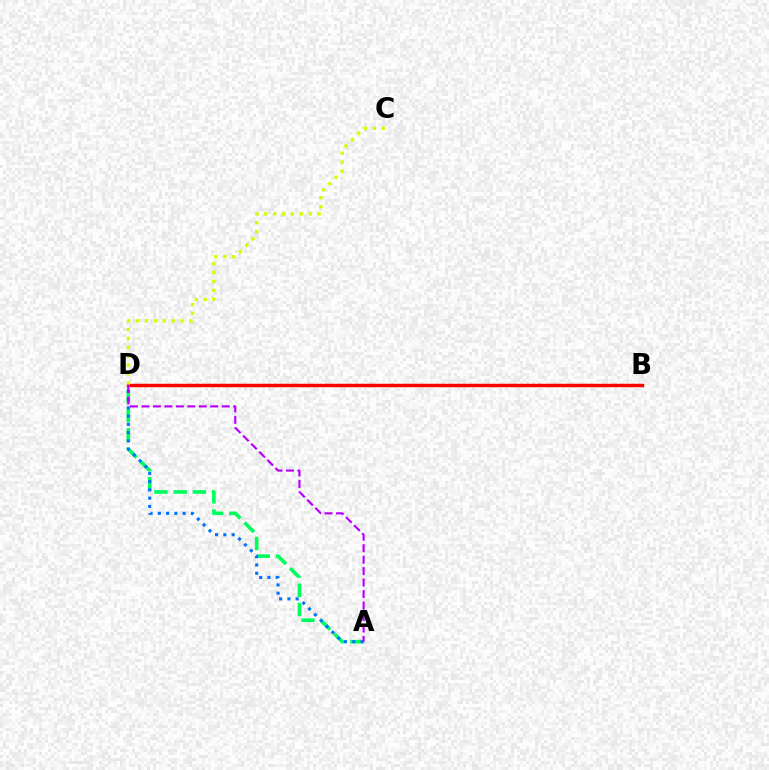{('A', 'D'): [{'color': '#00ff5c', 'line_style': 'dashed', 'thickness': 2.62}, {'color': '#0074ff', 'line_style': 'dotted', 'thickness': 2.25}, {'color': '#b900ff', 'line_style': 'dashed', 'thickness': 1.56}], ('B', 'D'): [{'color': '#ff0000', 'line_style': 'solid', 'thickness': 2.49}], ('C', 'D'): [{'color': '#d1ff00', 'line_style': 'dotted', 'thickness': 2.42}]}